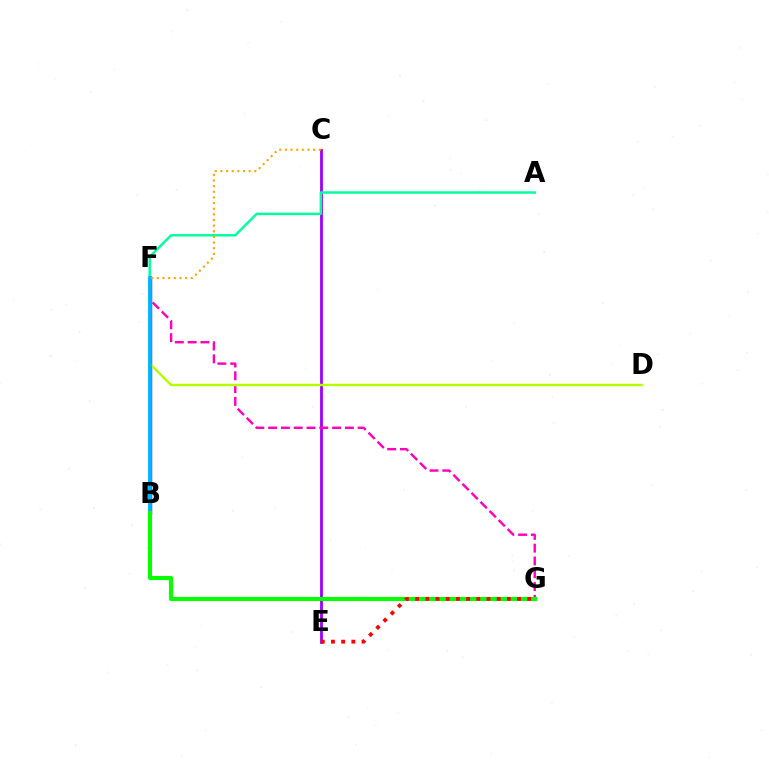{('C', 'E'): [{'color': '#9b00ff', 'line_style': 'solid', 'thickness': 2.01}], ('A', 'F'): [{'color': '#00ff9d', 'line_style': 'solid', 'thickness': 1.76}], ('F', 'G'): [{'color': '#ff00bd', 'line_style': 'dashed', 'thickness': 1.74}], ('B', 'F'): [{'color': '#0010ff', 'line_style': 'solid', 'thickness': 2.44}, {'color': '#00b5ff', 'line_style': 'solid', 'thickness': 2.75}], ('D', 'F'): [{'color': '#b3ff00', 'line_style': 'solid', 'thickness': 1.76}], ('B', 'G'): [{'color': '#08ff00', 'line_style': 'solid', 'thickness': 2.94}], ('C', 'F'): [{'color': '#ffa500', 'line_style': 'dotted', 'thickness': 1.53}], ('E', 'G'): [{'color': '#ff0000', 'line_style': 'dotted', 'thickness': 2.77}]}